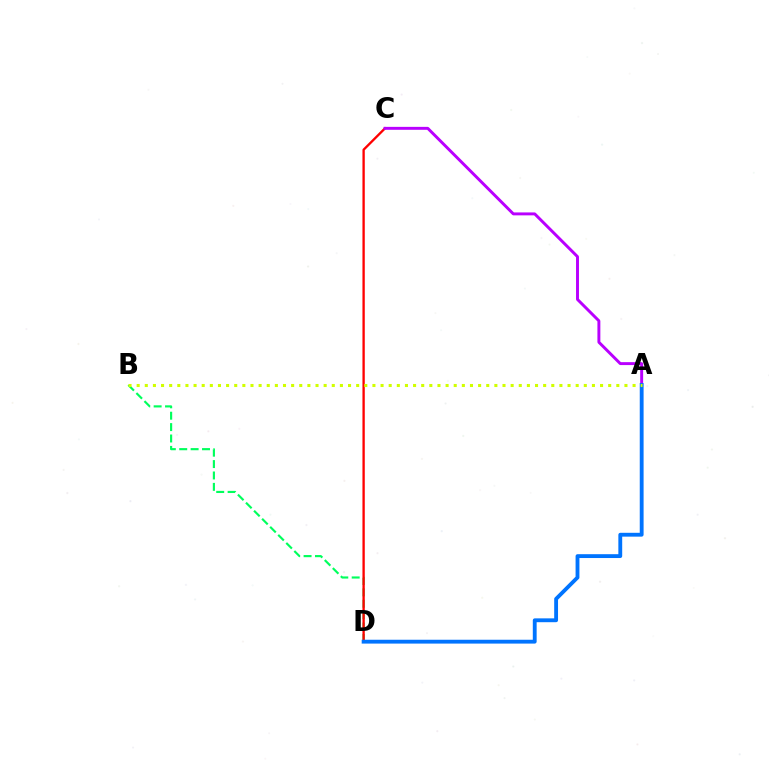{('B', 'D'): [{'color': '#00ff5c', 'line_style': 'dashed', 'thickness': 1.55}], ('C', 'D'): [{'color': '#ff0000', 'line_style': 'solid', 'thickness': 1.68}], ('A', 'C'): [{'color': '#b900ff', 'line_style': 'solid', 'thickness': 2.11}], ('A', 'D'): [{'color': '#0074ff', 'line_style': 'solid', 'thickness': 2.77}], ('A', 'B'): [{'color': '#d1ff00', 'line_style': 'dotted', 'thickness': 2.21}]}